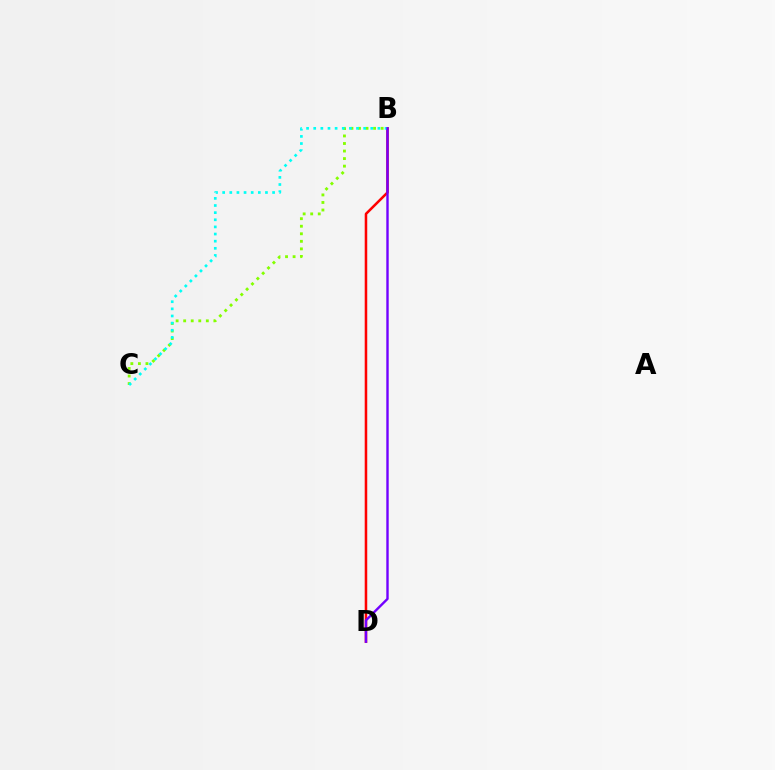{('B', 'C'): [{'color': '#84ff00', 'line_style': 'dotted', 'thickness': 2.05}, {'color': '#00fff6', 'line_style': 'dotted', 'thickness': 1.94}], ('B', 'D'): [{'color': '#ff0000', 'line_style': 'solid', 'thickness': 1.83}, {'color': '#7200ff', 'line_style': 'solid', 'thickness': 1.73}]}